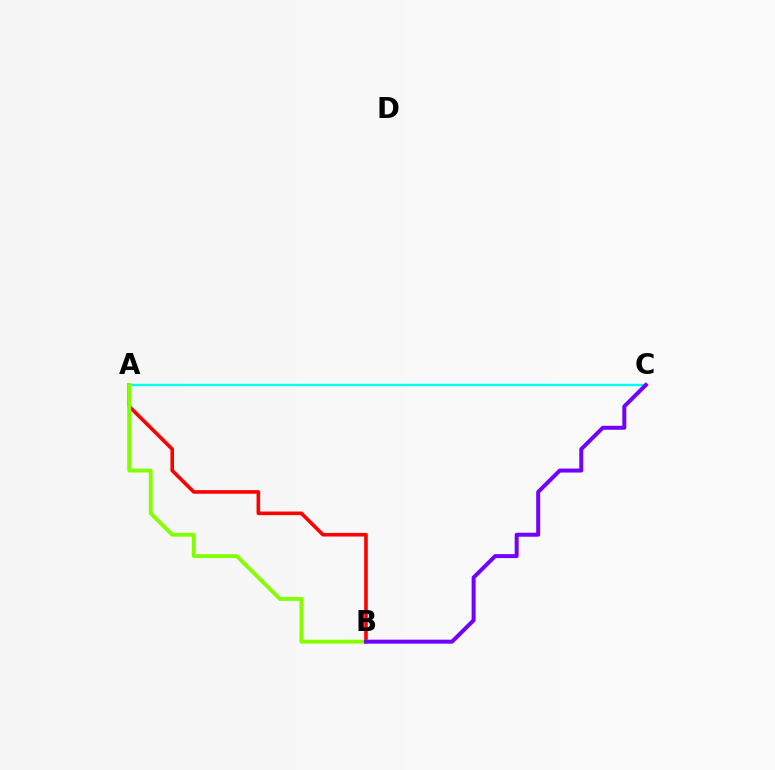{('A', 'B'): [{'color': '#ff0000', 'line_style': 'solid', 'thickness': 2.59}, {'color': '#84ff00', 'line_style': 'solid', 'thickness': 2.79}], ('A', 'C'): [{'color': '#00fff6', 'line_style': 'solid', 'thickness': 1.74}], ('B', 'C'): [{'color': '#7200ff', 'line_style': 'solid', 'thickness': 2.87}]}